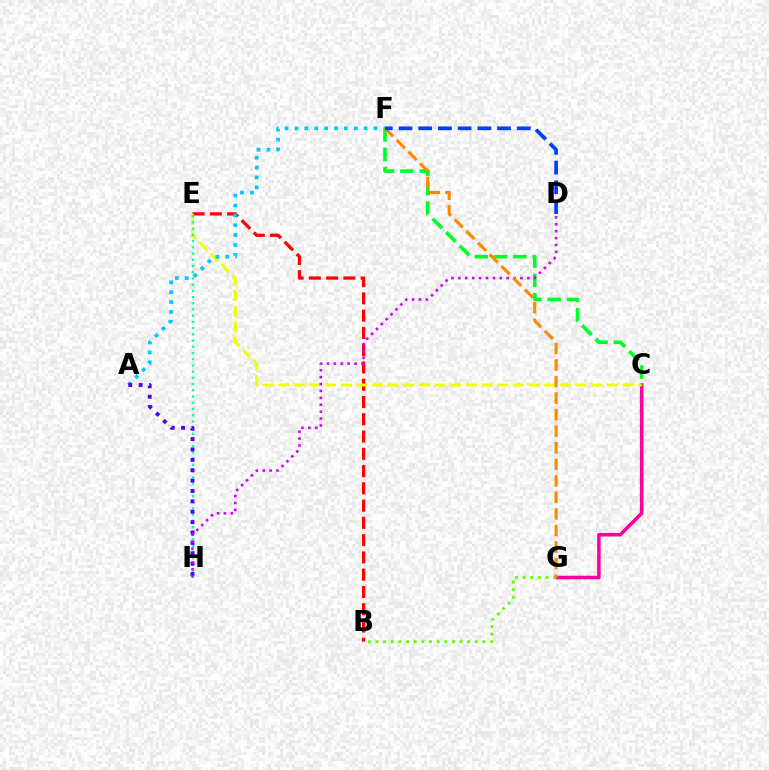{('C', 'G'): [{'color': '#ff00a0', 'line_style': 'solid', 'thickness': 2.57}], ('B', 'E'): [{'color': '#ff0000', 'line_style': 'dashed', 'thickness': 2.35}], ('C', 'E'): [{'color': '#eeff00', 'line_style': 'dashed', 'thickness': 2.13}], ('A', 'F'): [{'color': '#00c7ff', 'line_style': 'dotted', 'thickness': 2.68}], ('E', 'H'): [{'color': '#00ffaf', 'line_style': 'dotted', 'thickness': 1.69}], ('A', 'H'): [{'color': '#4f00ff', 'line_style': 'dotted', 'thickness': 2.82}], ('B', 'G'): [{'color': '#66ff00', 'line_style': 'dotted', 'thickness': 2.08}], ('C', 'F'): [{'color': '#00ff27', 'line_style': 'dashed', 'thickness': 2.62}], ('D', 'H'): [{'color': '#d600ff', 'line_style': 'dotted', 'thickness': 1.87}], ('F', 'G'): [{'color': '#ff8800', 'line_style': 'dashed', 'thickness': 2.25}], ('D', 'F'): [{'color': '#003fff', 'line_style': 'dashed', 'thickness': 2.68}]}